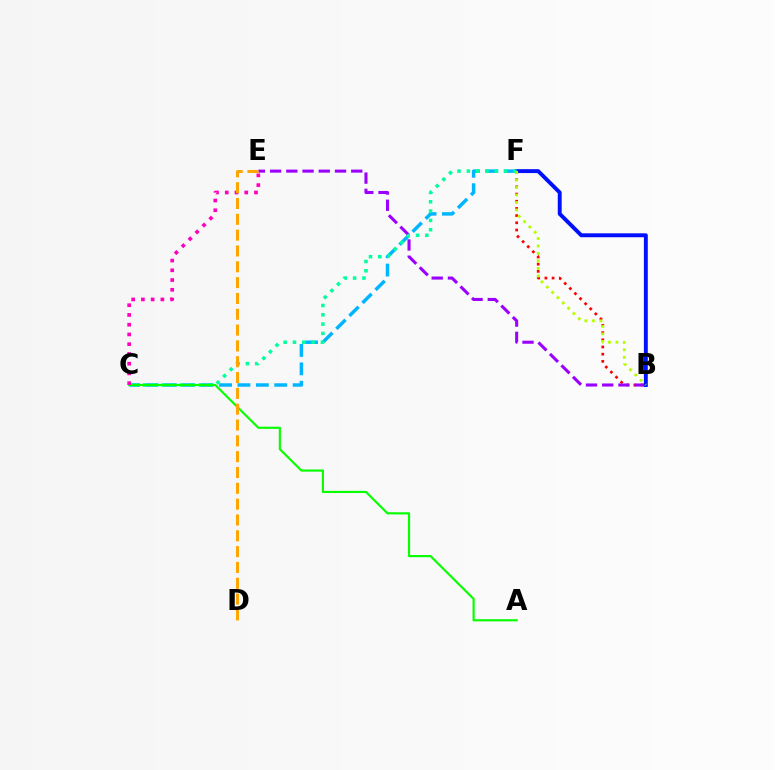{('B', 'F'): [{'color': '#ff0000', 'line_style': 'dotted', 'thickness': 1.95}, {'color': '#0010ff', 'line_style': 'solid', 'thickness': 2.82}, {'color': '#b3ff00', 'line_style': 'dotted', 'thickness': 2.04}], ('B', 'E'): [{'color': '#9b00ff', 'line_style': 'dashed', 'thickness': 2.2}], ('C', 'F'): [{'color': '#00b5ff', 'line_style': 'dashed', 'thickness': 2.5}, {'color': '#00ff9d', 'line_style': 'dotted', 'thickness': 2.53}], ('A', 'C'): [{'color': '#08ff00', 'line_style': 'solid', 'thickness': 1.55}], ('C', 'E'): [{'color': '#ff00bd', 'line_style': 'dotted', 'thickness': 2.65}], ('D', 'E'): [{'color': '#ffa500', 'line_style': 'dashed', 'thickness': 2.15}]}